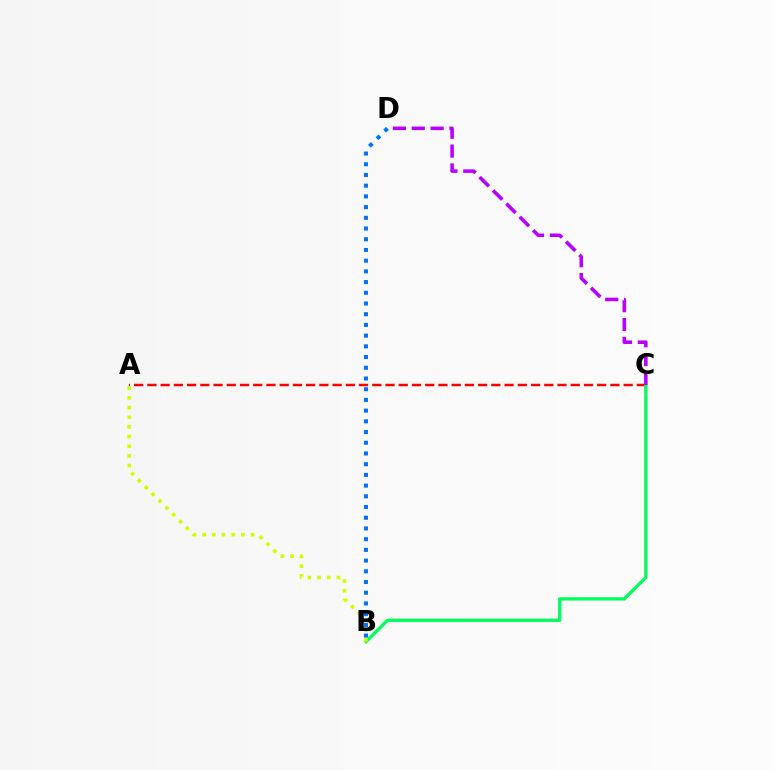{('B', 'D'): [{'color': '#0074ff', 'line_style': 'dotted', 'thickness': 2.91}], ('A', 'C'): [{'color': '#ff0000', 'line_style': 'dashed', 'thickness': 1.8}], ('B', 'C'): [{'color': '#00ff5c', 'line_style': 'solid', 'thickness': 2.38}], ('C', 'D'): [{'color': '#b900ff', 'line_style': 'dashed', 'thickness': 2.56}], ('A', 'B'): [{'color': '#d1ff00', 'line_style': 'dotted', 'thickness': 2.63}]}